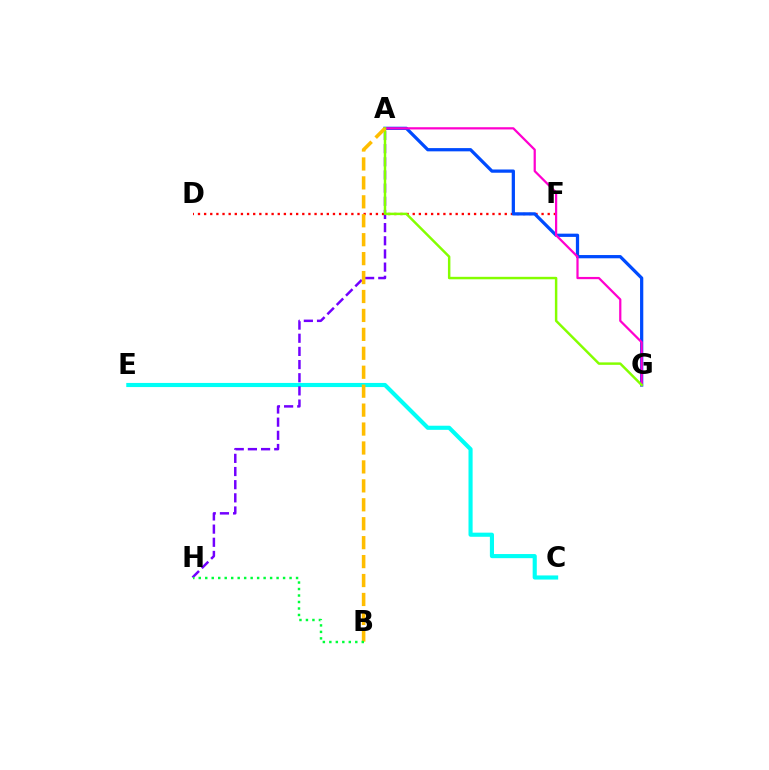{('D', 'F'): [{'color': '#ff0000', 'line_style': 'dotted', 'thickness': 1.67}], ('C', 'E'): [{'color': '#00fff6', 'line_style': 'solid', 'thickness': 2.97}], ('A', 'H'): [{'color': '#7200ff', 'line_style': 'dashed', 'thickness': 1.79}], ('A', 'G'): [{'color': '#004bff', 'line_style': 'solid', 'thickness': 2.34}, {'color': '#ff00cf', 'line_style': 'solid', 'thickness': 1.61}, {'color': '#84ff00', 'line_style': 'solid', 'thickness': 1.77}], ('A', 'B'): [{'color': '#ffbd00', 'line_style': 'dashed', 'thickness': 2.57}], ('B', 'H'): [{'color': '#00ff39', 'line_style': 'dotted', 'thickness': 1.76}]}